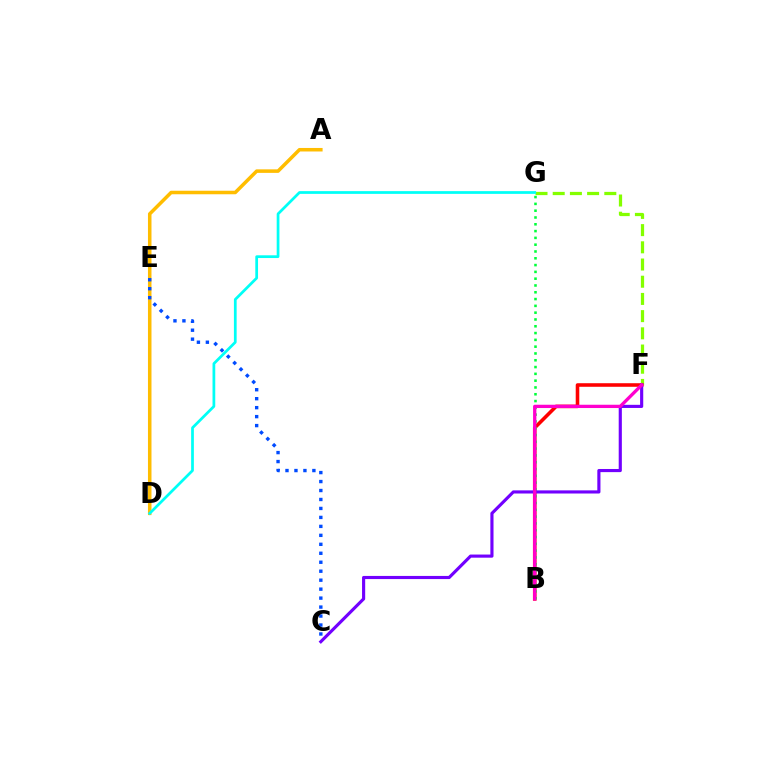{('F', 'G'): [{'color': '#84ff00', 'line_style': 'dashed', 'thickness': 2.34}], ('B', 'F'): [{'color': '#ff0000', 'line_style': 'solid', 'thickness': 2.57}, {'color': '#ff00cf', 'line_style': 'solid', 'thickness': 2.37}], ('A', 'D'): [{'color': '#ffbd00', 'line_style': 'solid', 'thickness': 2.54}], ('B', 'G'): [{'color': '#00ff39', 'line_style': 'dotted', 'thickness': 1.85}], ('C', 'E'): [{'color': '#004bff', 'line_style': 'dotted', 'thickness': 2.44}], ('C', 'F'): [{'color': '#7200ff', 'line_style': 'solid', 'thickness': 2.26}], ('D', 'G'): [{'color': '#00fff6', 'line_style': 'solid', 'thickness': 1.97}]}